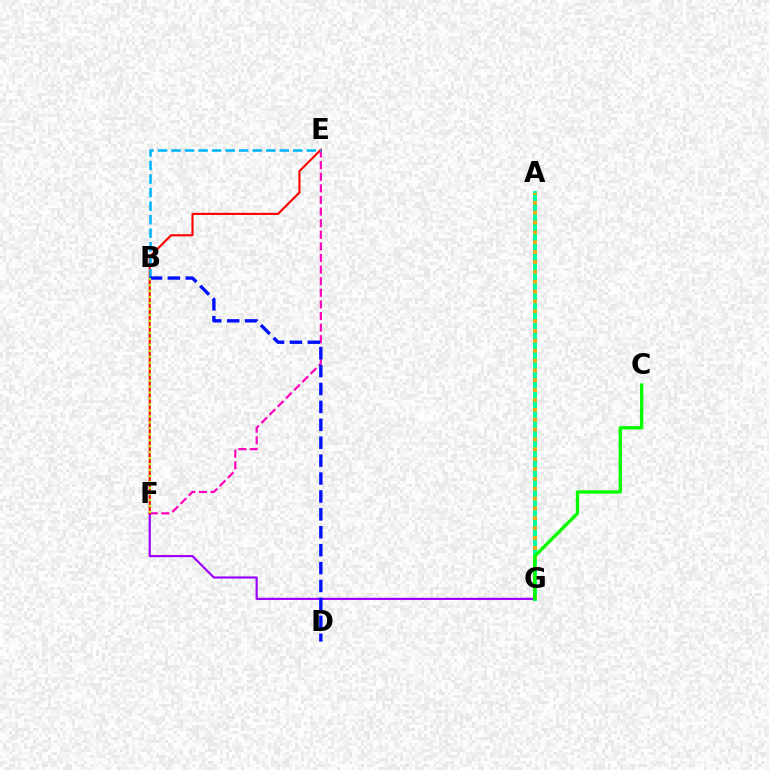{('E', 'F'): [{'color': '#ff00bd', 'line_style': 'dashed', 'thickness': 1.58}, {'color': '#ff0000', 'line_style': 'solid', 'thickness': 1.52}], ('F', 'G'): [{'color': '#9b00ff', 'line_style': 'solid', 'thickness': 1.56}], ('A', 'G'): [{'color': '#00ff9d', 'line_style': 'solid', 'thickness': 2.86}, {'color': '#ffa500', 'line_style': 'dotted', 'thickness': 2.68}], ('B', 'E'): [{'color': '#00b5ff', 'line_style': 'dashed', 'thickness': 1.84}], ('B', 'D'): [{'color': '#0010ff', 'line_style': 'dashed', 'thickness': 2.43}], ('C', 'G'): [{'color': '#08ff00', 'line_style': 'solid', 'thickness': 2.42}], ('B', 'F'): [{'color': '#b3ff00', 'line_style': 'dotted', 'thickness': 1.62}]}